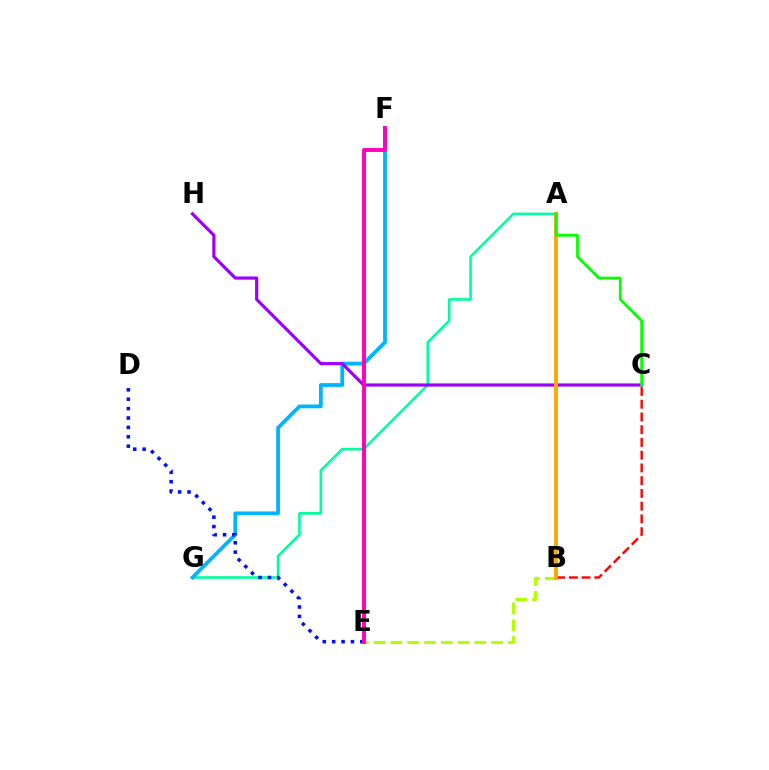{('A', 'G'): [{'color': '#00ff9d', 'line_style': 'solid', 'thickness': 1.89}], ('F', 'G'): [{'color': '#00b5ff', 'line_style': 'solid', 'thickness': 2.73}], ('B', 'E'): [{'color': '#b3ff00', 'line_style': 'dashed', 'thickness': 2.28}], ('B', 'C'): [{'color': '#ff0000', 'line_style': 'dashed', 'thickness': 1.73}], ('D', 'E'): [{'color': '#0010ff', 'line_style': 'dotted', 'thickness': 2.55}], ('C', 'H'): [{'color': '#9b00ff', 'line_style': 'solid', 'thickness': 2.28}], ('A', 'B'): [{'color': '#ffa500', 'line_style': 'solid', 'thickness': 2.75}], ('E', 'F'): [{'color': '#ff00bd', 'line_style': 'solid', 'thickness': 2.81}], ('A', 'C'): [{'color': '#08ff00', 'line_style': 'solid', 'thickness': 2.02}]}